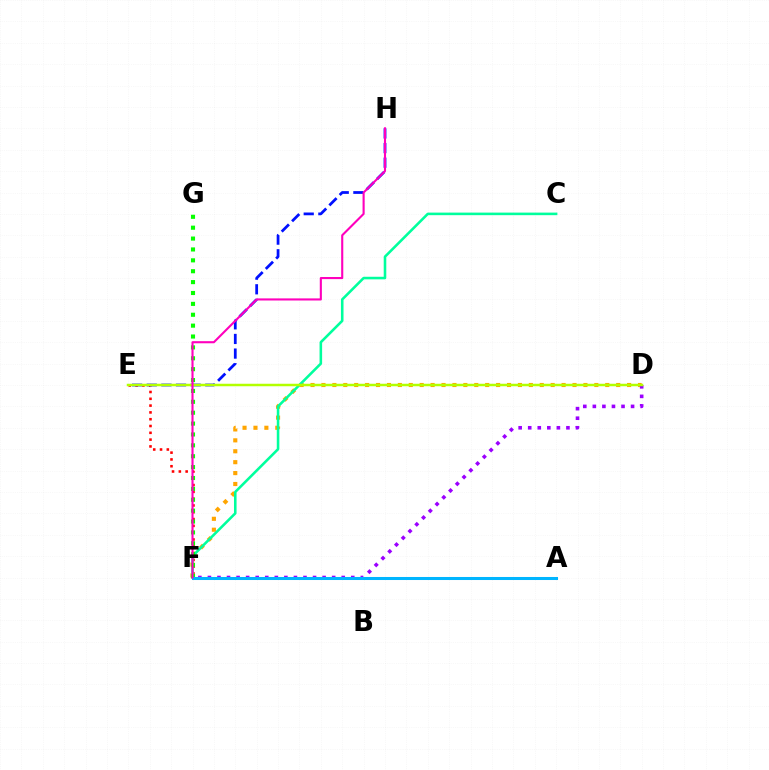{('E', 'F'): [{'color': '#ff0000', 'line_style': 'dotted', 'thickness': 1.85}], ('D', 'F'): [{'color': '#ffa500', 'line_style': 'dotted', 'thickness': 2.97}, {'color': '#9b00ff', 'line_style': 'dotted', 'thickness': 2.6}], ('C', 'F'): [{'color': '#00ff9d', 'line_style': 'solid', 'thickness': 1.85}], ('E', 'H'): [{'color': '#0010ff', 'line_style': 'dashed', 'thickness': 1.99}], ('F', 'G'): [{'color': '#08ff00', 'line_style': 'dotted', 'thickness': 2.96}], ('D', 'E'): [{'color': '#b3ff00', 'line_style': 'solid', 'thickness': 1.79}], ('A', 'F'): [{'color': '#00b5ff', 'line_style': 'solid', 'thickness': 2.19}], ('F', 'H'): [{'color': '#ff00bd', 'line_style': 'solid', 'thickness': 1.52}]}